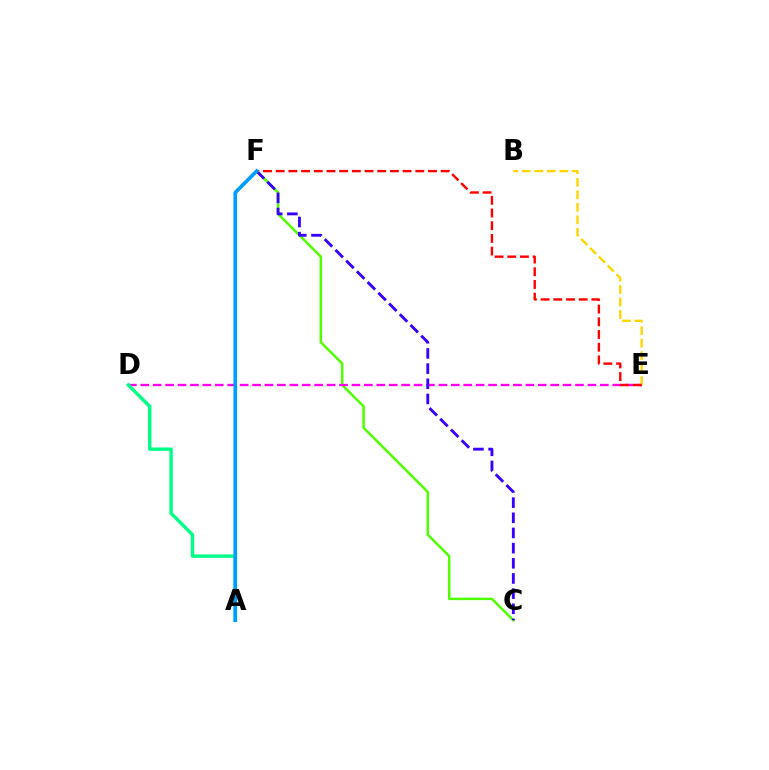{('C', 'F'): [{'color': '#4fff00', 'line_style': 'solid', 'thickness': 1.79}, {'color': '#3700ff', 'line_style': 'dashed', 'thickness': 2.06}], ('D', 'E'): [{'color': '#ff00ed', 'line_style': 'dashed', 'thickness': 1.69}], ('B', 'E'): [{'color': '#ffd500', 'line_style': 'dashed', 'thickness': 1.7}], ('E', 'F'): [{'color': '#ff0000', 'line_style': 'dashed', 'thickness': 1.72}], ('A', 'D'): [{'color': '#00ff86', 'line_style': 'solid', 'thickness': 2.45}], ('A', 'F'): [{'color': '#009eff', 'line_style': 'solid', 'thickness': 2.66}]}